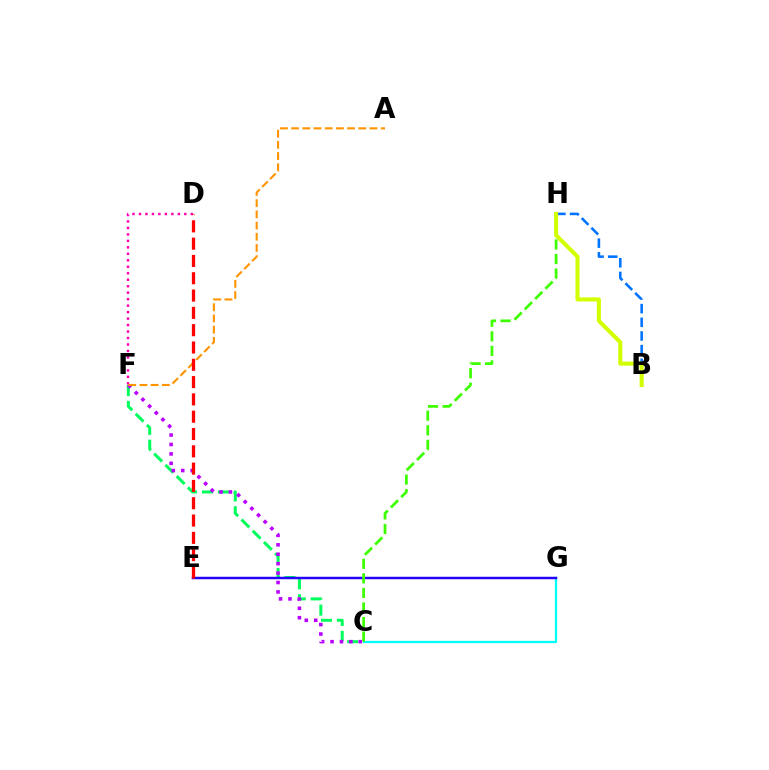{('C', 'F'): [{'color': '#00ff5c', 'line_style': 'dashed', 'thickness': 2.16}, {'color': '#b900ff', 'line_style': 'dotted', 'thickness': 2.56}], ('C', 'G'): [{'color': '#00fff6', 'line_style': 'solid', 'thickness': 1.62}], ('E', 'G'): [{'color': '#2500ff', 'line_style': 'solid', 'thickness': 1.77}], ('D', 'F'): [{'color': '#ff00ac', 'line_style': 'dotted', 'thickness': 1.76}], ('B', 'H'): [{'color': '#0074ff', 'line_style': 'dashed', 'thickness': 1.86}, {'color': '#d1ff00', 'line_style': 'solid', 'thickness': 2.93}], ('C', 'H'): [{'color': '#3dff00', 'line_style': 'dashed', 'thickness': 1.98}], ('A', 'F'): [{'color': '#ff9400', 'line_style': 'dashed', 'thickness': 1.52}], ('D', 'E'): [{'color': '#ff0000', 'line_style': 'dashed', 'thickness': 2.35}]}